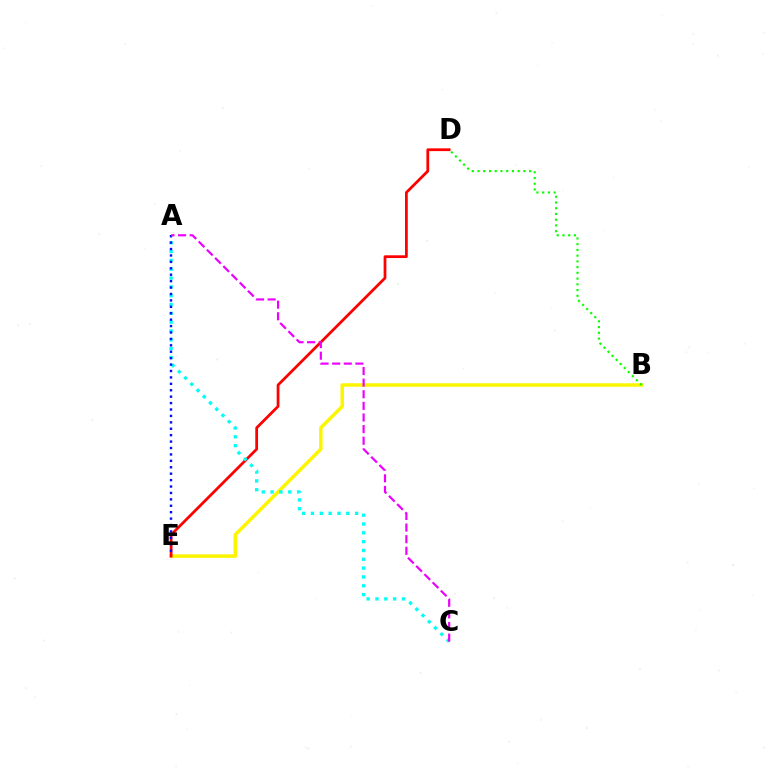{('B', 'E'): [{'color': '#fcf500', 'line_style': 'solid', 'thickness': 2.52}], ('D', 'E'): [{'color': '#ff0000', 'line_style': 'solid', 'thickness': 1.99}], ('A', 'C'): [{'color': '#00fff6', 'line_style': 'dotted', 'thickness': 2.4}, {'color': '#ee00ff', 'line_style': 'dashed', 'thickness': 1.58}], ('A', 'E'): [{'color': '#0010ff', 'line_style': 'dotted', 'thickness': 1.74}], ('B', 'D'): [{'color': '#08ff00', 'line_style': 'dotted', 'thickness': 1.56}]}